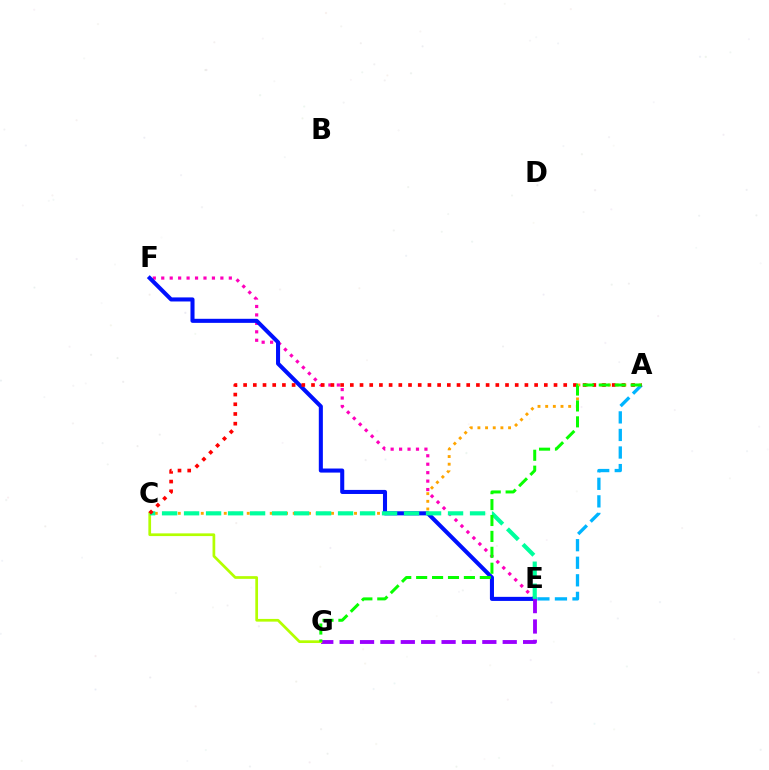{('A', 'C'): [{'color': '#ffa500', 'line_style': 'dotted', 'thickness': 2.08}, {'color': '#ff0000', 'line_style': 'dotted', 'thickness': 2.64}], ('E', 'F'): [{'color': '#ff00bd', 'line_style': 'dotted', 'thickness': 2.29}, {'color': '#0010ff', 'line_style': 'solid', 'thickness': 2.93}], ('E', 'G'): [{'color': '#9b00ff', 'line_style': 'dashed', 'thickness': 2.77}], ('C', 'G'): [{'color': '#b3ff00', 'line_style': 'solid', 'thickness': 1.95}], ('C', 'E'): [{'color': '#00ff9d', 'line_style': 'dashed', 'thickness': 2.99}], ('A', 'E'): [{'color': '#00b5ff', 'line_style': 'dashed', 'thickness': 2.39}], ('A', 'G'): [{'color': '#08ff00', 'line_style': 'dashed', 'thickness': 2.16}]}